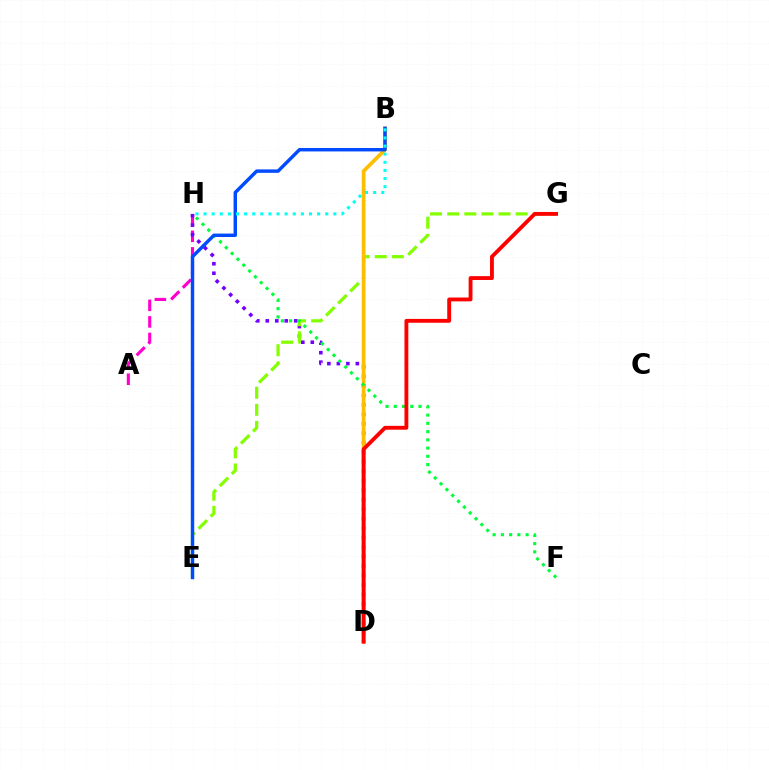{('A', 'H'): [{'color': '#ff00cf', 'line_style': 'dashed', 'thickness': 2.25}], ('D', 'H'): [{'color': '#7200ff', 'line_style': 'dotted', 'thickness': 2.58}], ('E', 'G'): [{'color': '#84ff00', 'line_style': 'dashed', 'thickness': 2.33}], ('B', 'D'): [{'color': '#ffbd00', 'line_style': 'solid', 'thickness': 2.68}], ('F', 'H'): [{'color': '#00ff39', 'line_style': 'dotted', 'thickness': 2.24}], ('D', 'G'): [{'color': '#ff0000', 'line_style': 'solid', 'thickness': 2.77}], ('B', 'E'): [{'color': '#004bff', 'line_style': 'solid', 'thickness': 2.47}], ('B', 'H'): [{'color': '#00fff6', 'line_style': 'dotted', 'thickness': 2.2}]}